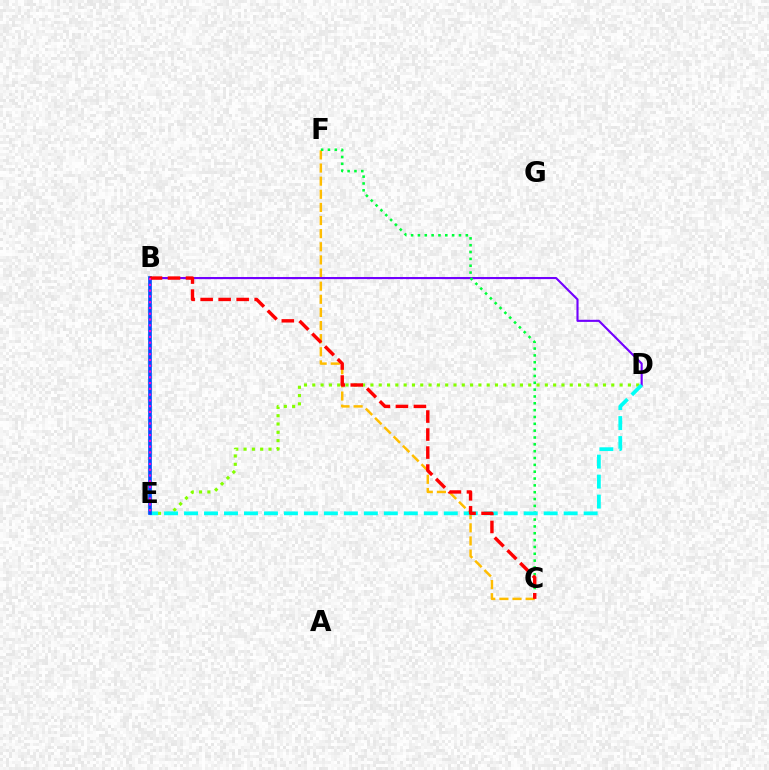{('C', 'F'): [{'color': '#ffbd00', 'line_style': 'dashed', 'thickness': 1.78}, {'color': '#00ff39', 'line_style': 'dotted', 'thickness': 1.86}], ('B', 'D'): [{'color': '#7200ff', 'line_style': 'solid', 'thickness': 1.53}], ('D', 'E'): [{'color': '#84ff00', 'line_style': 'dotted', 'thickness': 2.26}, {'color': '#00fff6', 'line_style': 'dashed', 'thickness': 2.71}], ('B', 'E'): [{'color': '#004bff', 'line_style': 'solid', 'thickness': 2.65}, {'color': '#ff00cf', 'line_style': 'dotted', 'thickness': 1.57}], ('B', 'C'): [{'color': '#ff0000', 'line_style': 'dashed', 'thickness': 2.45}]}